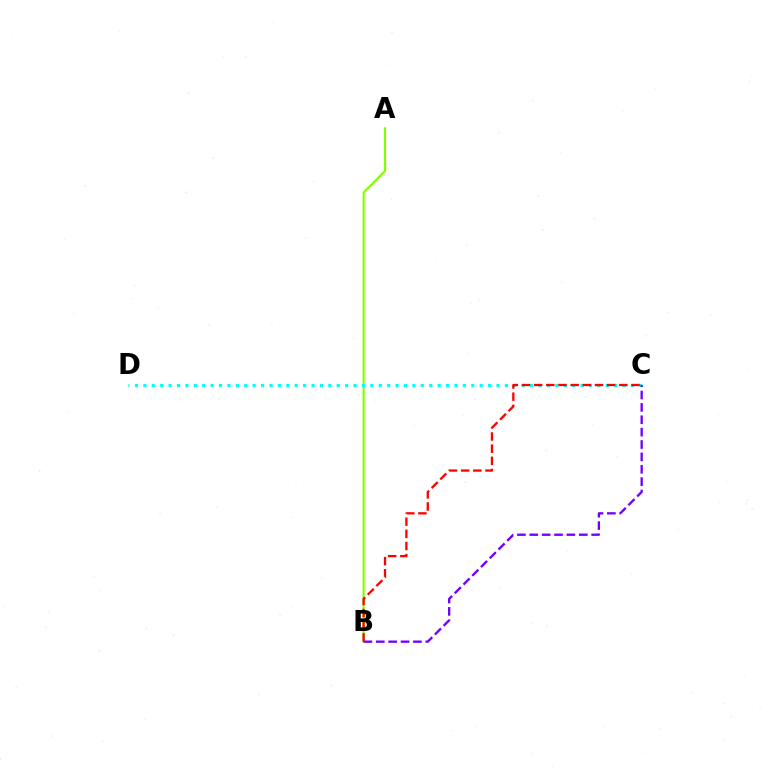{('A', 'B'): [{'color': '#84ff00', 'line_style': 'solid', 'thickness': 1.55}], ('C', 'D'): [{'color': '#00fff6', 'line_style': 'dotted', 'thickness': 2.28}], ('B', 'C'): [{'color': '#7200ff', 'line_style': 'dashed', 'thickness': 1.68}, {'color': '#ff0000', 'line_style': 'dashed', 'thickness': 1.65}]}